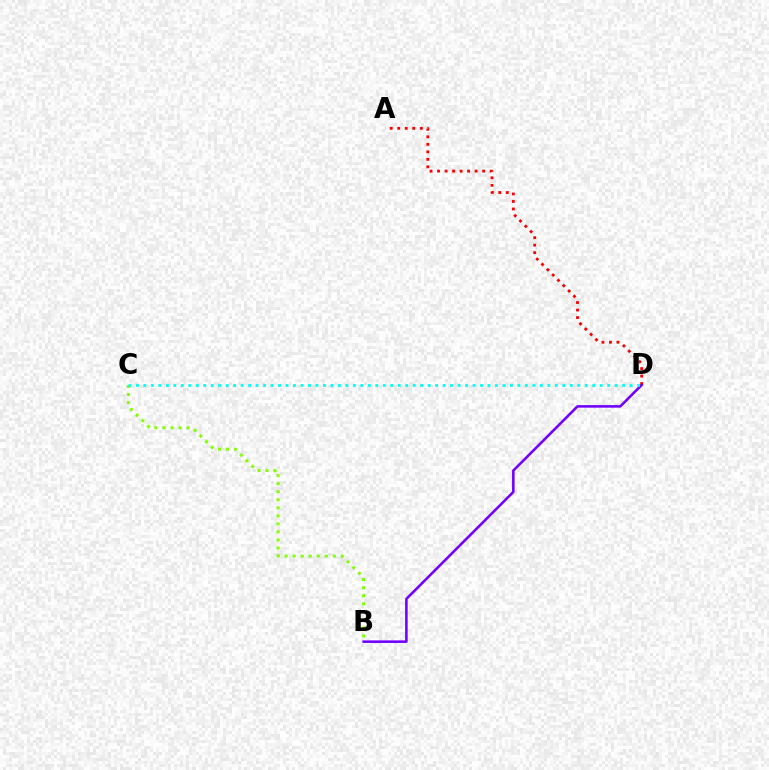{('A', 'D'): [{'color': '#ff0000', 'line_style': 'dotted', 'thickness': 2.04}], ('B', 'C'): [{'color': '#84ff00', 'line_style': 'dotted', 'thickness': 2.19}], ('B', 'D'): [{'color': '#7200ff', 'line_style': 'solid', 'thickness': 1.85}], ('C', 'D'): [{'color': '#00fff6', 'line_style': 'dotted', 'thickness': 2.03}]}